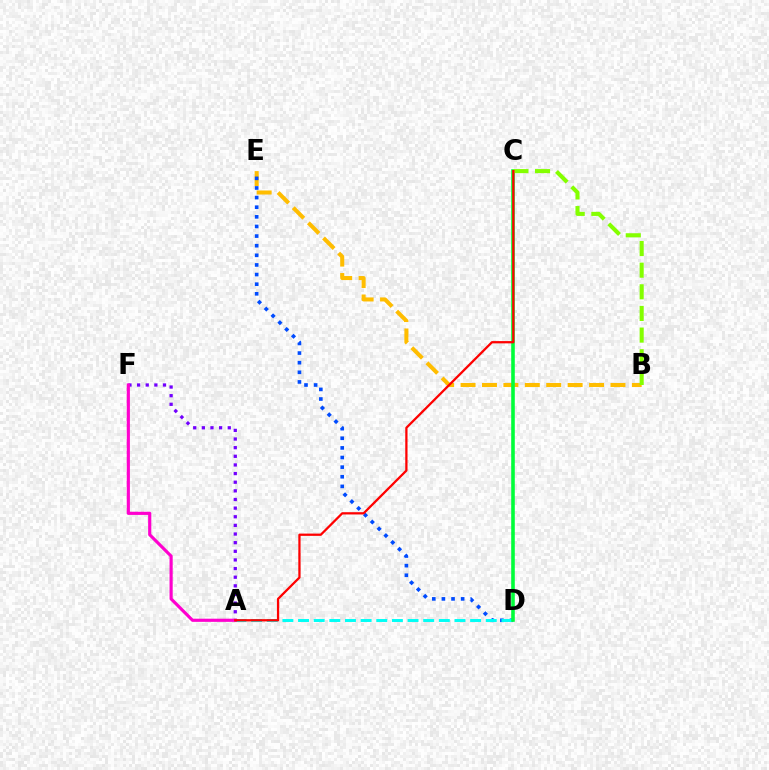{('B', 'E'): [{'color': '#ffbd00', 'line_style': 'dashed', 'thickness': 2.91}], ('D', 'E'): [{'color': '#004bff', 'line_style': 'dotted', 'thickness': 2.61}], ('A', 'F'): [{'color': '#7200ff', 'line_style': 'dotted', 'thickness': 2.35}, {'color': '#ff00cf', 'line_style': 'solid', 'thickness': 2.27}], ('A', 'D'): [{'color': '#00fff6', 'line_style': 'dashed', 'thickness': 2.13}], ('C', 'D'): [{'color': '#00ff39', 'line_style': 'solid', 'thickness': 2.58}], ('B', 'C'): [{'color': '#84ff00', 'line_style': 'dashed', 'thickness': 2.94}], ('A', 'C'): [{'color': '#ff0000', 'line_style': 'solid', 'thickness': 1.63}]}